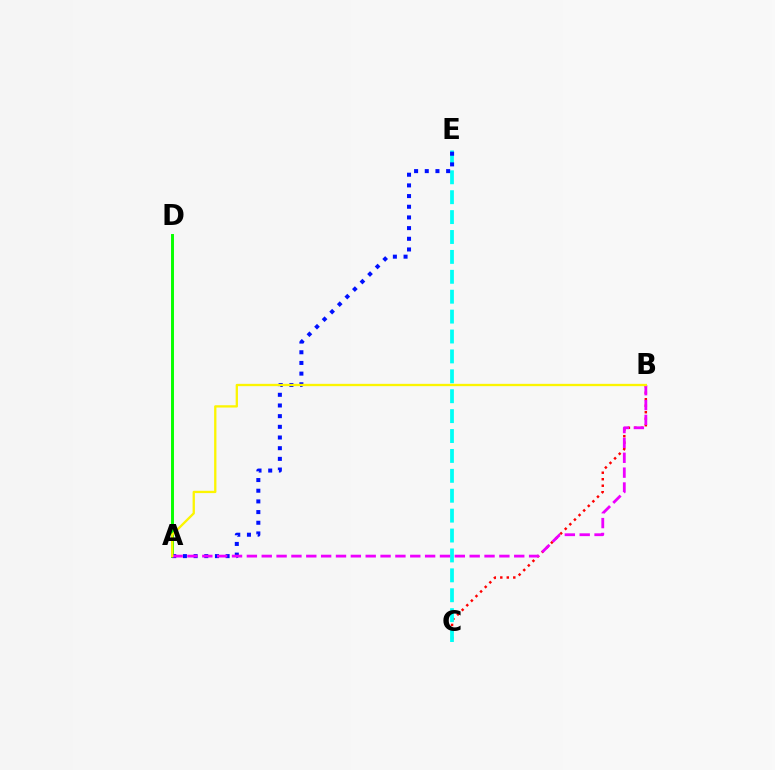{('B', 'C'): [{'color': '#ff0000', 'line_style': 'dotted', 'thickness': 1.77}], ('A', 'D'): [{'color': '#08ff00', 'line_style': 'solid', 'thickness': 2.12}], ('C', 'E'): [{'color': '#00fff6', 'line_style': 'dashed', 'thickness': 2.7}], ('A', 'E'): [{'color': '#0010ff', 'line_style': 'dotted', 'thickness': 2.9}], ('A', 'B'): [{'color': '#ee00ff', 'line_style': 'dashed', 'thickness': 2.02}, {'color': '#fcf500', 'line_style': 'solid', 'thickness': 1.66}]}